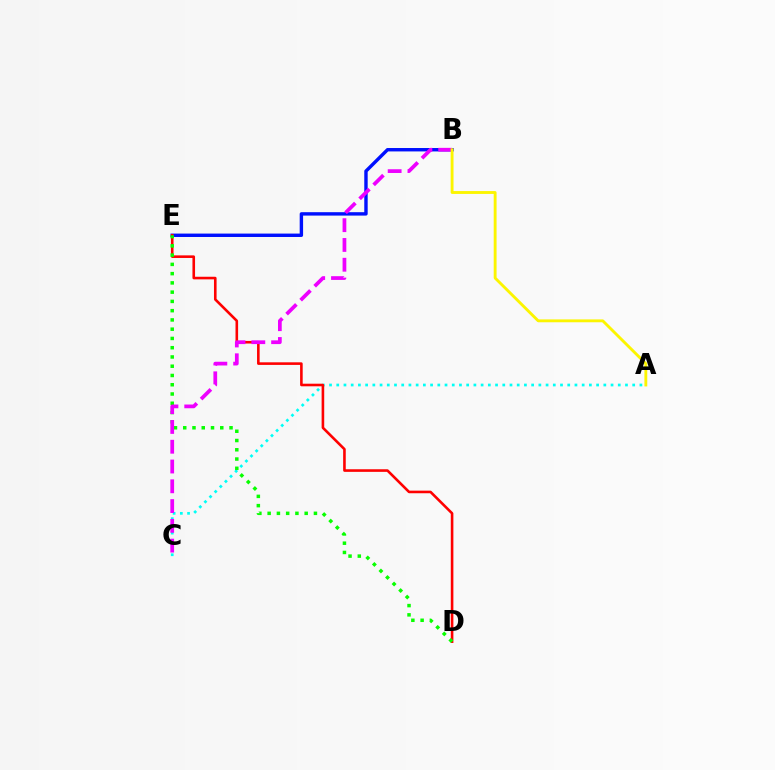{('B', 'E'): [{'color': '#0010ff', 'line_style': 'solid', 'thickness': 2.45}], ('A', 'C'): [{'color': '#00fff6', 'line_style': 'dotted', 'thickness': 1.96}], ('D', 'E'): [{'color': '#ff0000', 'line_style': 'solid', 'thickness': 1.87}, {'color': '#08ff00', 'line_style': 'dotted', 'thickness': 2.52}], ('B', 'C'): [{'color': '#ee00ff', 'line_style': 'dashed', 'thickness': 2.69}], ('A', 'B'): [{'color': '#fcf500', 'line_style': 'solid', 'thickness': 2.06}]}